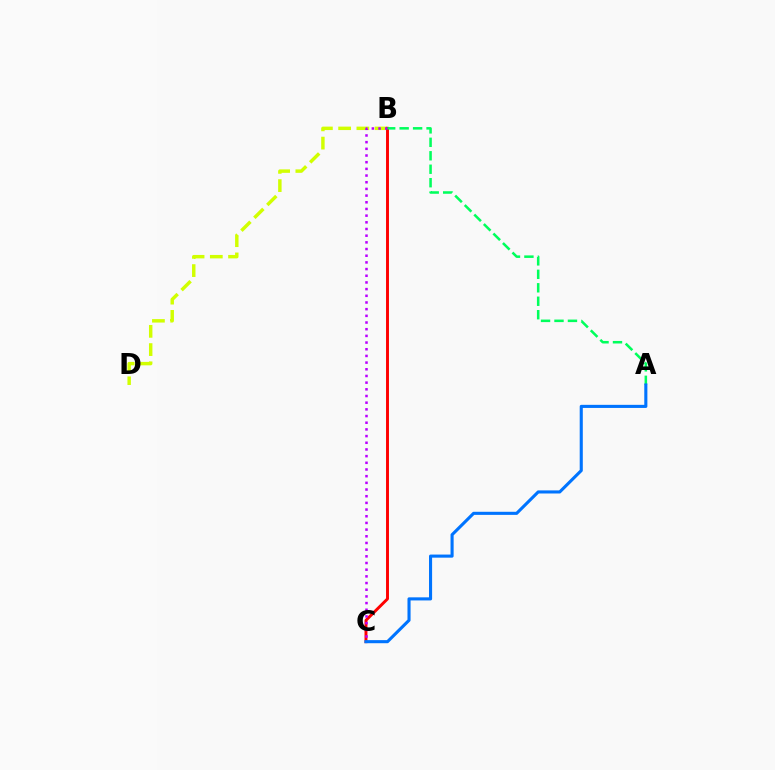{('B', 'D'): [{'color': '#d1ff00', 'line_style': 'dashed', 'thickness': 2.48}], ('B', 'C'): [{'color': '#ff0000', 'line_style': 'solid', 'thickness': 2.11}, {'color': '#b900ff', 'line_style': 'dotted', 'thickness': 1.81}], ('A', 'B'): [{'color': '#00ff5c', 'line_style': 'dashed', 'thickness': 1.83}], ('A', 'C'): [{'color': '#0074ff', 'line_style': 'solid', 'thickness': 2.23}]}